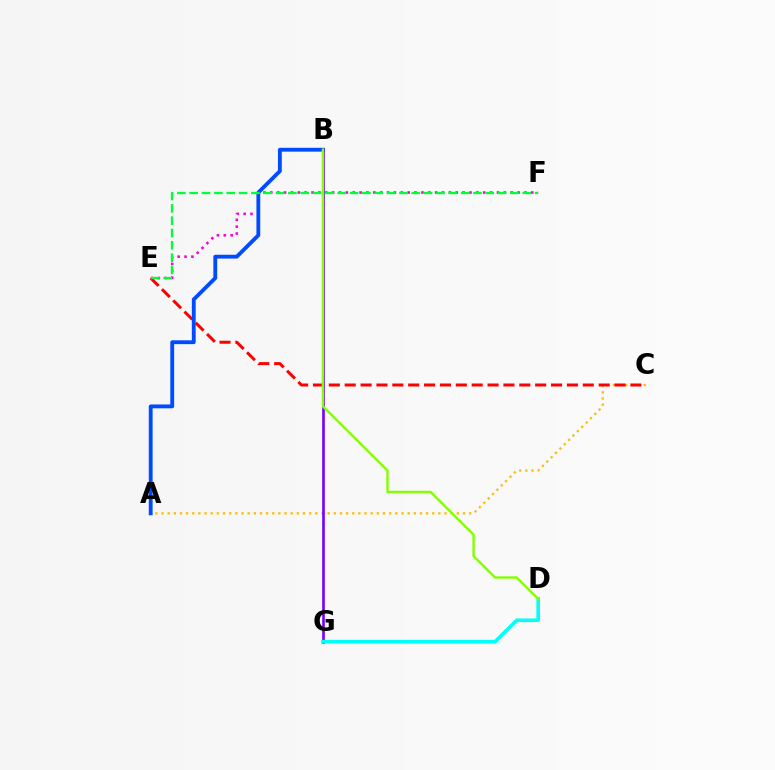{('A', 'C'): [{'color': '#ffbd00', 'line_style': 'dotted', 'thickness': 1.67}], ('C', 'E'): [{'color': '#ff0000', 'line_style': 'dashed', 'thickness': 2.16}], ('E', 'F'): [{'color': '#ff00cf', 'line_style': 'dotted', 'thickness': 1.87}, {'color': '#00ff39', 'line_style': 'dashed', 'thickness': 1.68}], ('A', 'B'): [{'color': '#004bff', 'line_style': 'solid', 'thickness': 2.77}], ('B', 'G'): [{'color': '#7200ff', 'line_style': 'solid', 'thickness': 1.89}], ('D', 'G'): [{'color': '#00fff6', 'line_style': 'solid', 'thickness': 2.59}], ('B', 'D'): [{'color': '#84ff00', 'line_style': 'solid', 'thickness': 1.72}]}